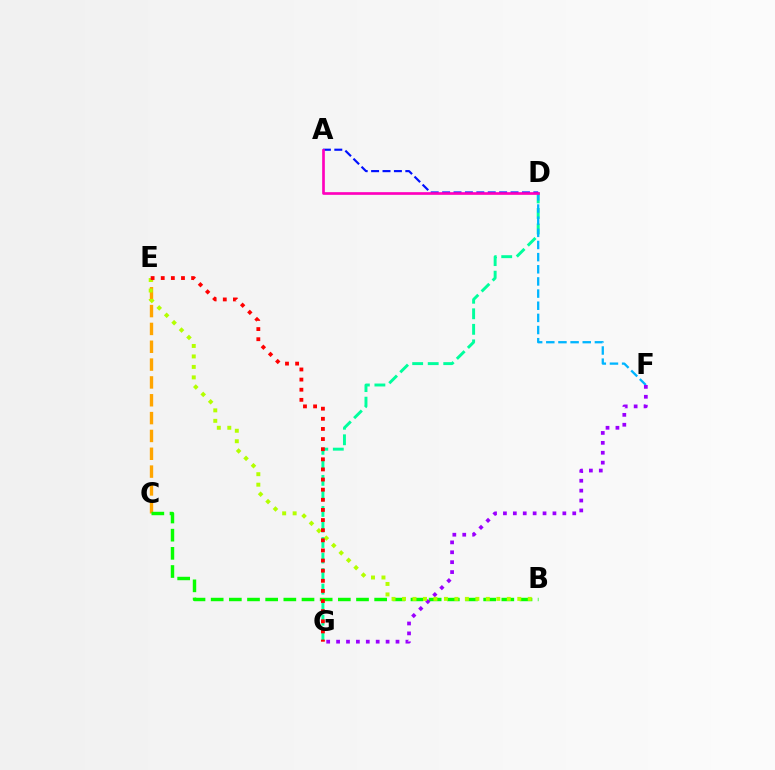{('C', 'E'): [{'color': '#ffa500', 'line_style': 'dashed', 'thickness': 2.42}], ('D', 'G'): [{'color': '#00ff9d', 'line_style': 'dashed', 'thickness': 2.11}], ('D', 'F'): [{'color': '#00b5ff', 'line_style': 'dashed', 'thickness': 1.65}], ('A', 'D'): [{'color': '#0010ff', 'line_style': 'dashed', 'thickness': 1.55}, {'color': '#ff00bd', 'line_style': 'solid', 'thickness': 1.93}], ('B', 'C'): [{'color': '#08ff00', 'line_style': 'dashed', 'thickness': 2.47}], ('F', 'G'): [{'color': '#9b00ff', 'line_style': 'dotted', 'thickness': 2.69}], ('B', 'E'): [{'color': '#b3ff00', 'line_style': 'dotted', 'thickness': 2.85}], ('E', 'G'): [{'color': '#ff0000', 'line_style': 'dotted', 'thickness': 2.75}]}